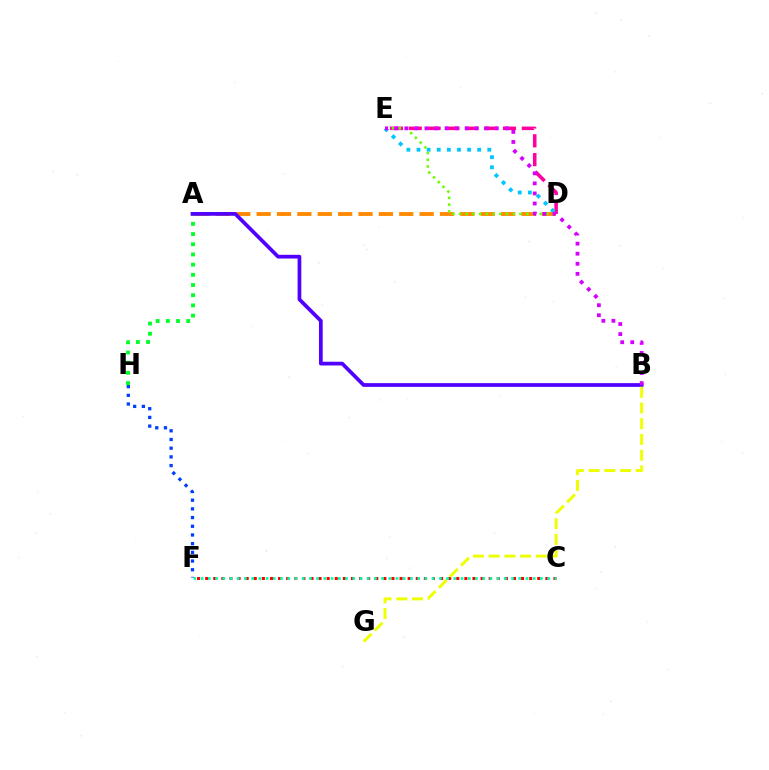{('A', 'H'): [{'color': '#00ff27', 'line_style': 'dotted', 'thickness': 2.77}], ('C', 'F'): [{'color': '#ff0000', 'line_style': 'dotted', 'thickness': 2.2}, {'color': '#00ffaf', 'line_style': 'dotted', 'thickness': 1.96}], ('D', 'E'): [{'color': '#ff00a0', 'line_style': 'dashed', 'thickness': 2.56}, {'color': '#00c7ff', 'line_style': 'dotted', 'thickness': 2.75}, {'color': '#66ff00', 'line_style': 'dotted', 'thickness': 1.82}], ('F', 'H'): [{'color': '#003fff', 'line_style': 'dotted', 'thickness': 2.36}], ('A', 'D'): [{'color': '#ff8800', 'line_style': 'dashed', 'thickness': 2.77}], ('A', 'B'): [{'color': '#4f00ff', 'line_style': 'solid', 'thickness': 2.68}], ('B', 'G'): [{'color': '#eeff00', 'line_style': 'dashed', 'thickness': 2.14}], ('B', 'E'): [{'color': '#d600ff', 'line_style': 'dotted', 'thickness': 2.73}]}